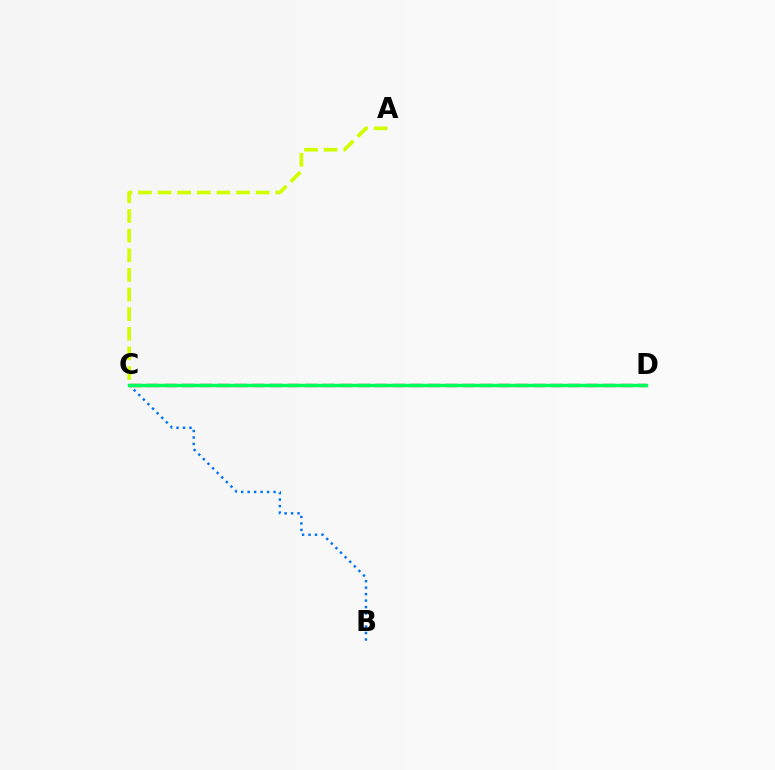{('A', 'C'): [{'color': '#d1ff00', 'line_style': 'dashed', 'thickness': 2.67}], ('C', 'D'): [{'color': '#ff0000', 'line_style': 'dashed', 'thickness': 2.38}, {'color': '#b900ff', 'line_style': 'dotted', 'thickness': 2.07}, {'color': '#00ff5c', 'line_style': 'solid', 'thickness': 2.5}], ('B', 'C'): [{'color': '#0074ff', 'line_style': 'dotted', 'thickness': 1.76}]}